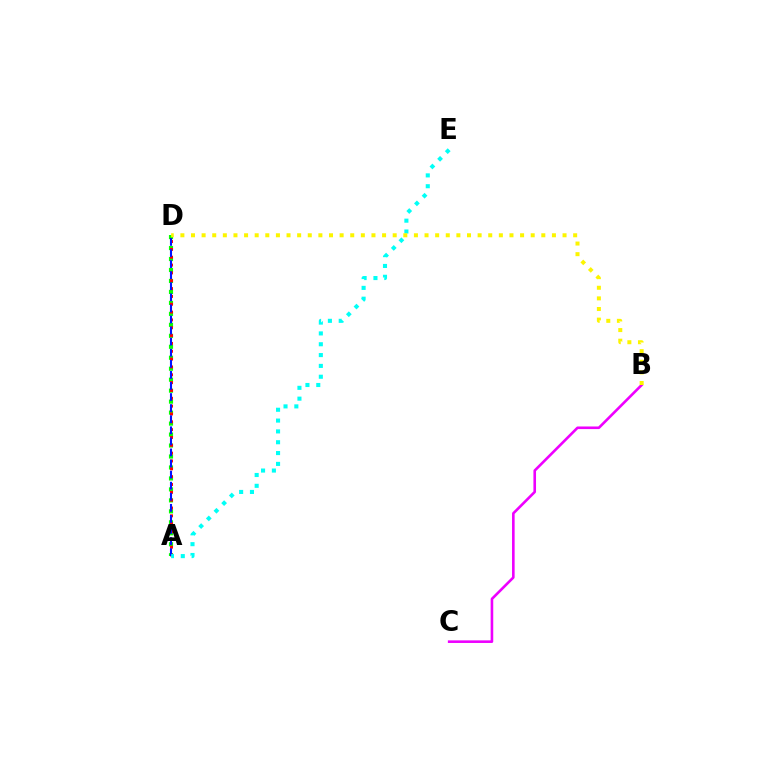{('A', 'D'): [{'color': '#08ff00', 'line_style': 'dotted', 'thickness': 2.98}, {'color': '#ff0000', 'line_style': 'dotted', 'thickness': 2.13}, {'color': '#0010ff', 'line_style': 'dashed', 'thickness': 1.51}], ('B', 'C'): [{'color': '#ee00ff', 'line_style': 'solid', 'thickness': 1.88}], ('A', 'E'): [{'color': '#00fff6', 'line_style': 'dotted', 'thickness': 2.94}], ('B', 'D'): [{'color': '#fcf500', 'line_style': 'dotted', 'thickness': 2.88}]}